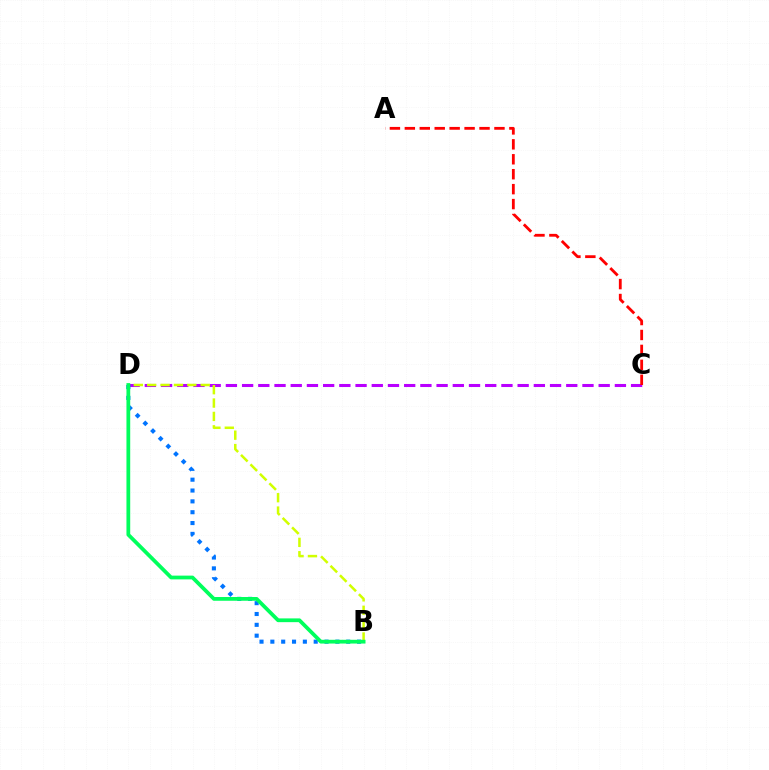{('C', 'D'): [{'color': '#b900ff', 'line_style': 'dashed', 'thickness': 2.2}], ('B', 'D'): [{'color': '#0074ff', 'line_style': 'dotted', 'thickness': 2.94}, {'color': '#d1ff00', 'line_style': 'dashed', 'thickness': 1.82}, {'color': '#00ff5c', 'line_style': 'solid', 'thickness': 2.7}], ('A', 'C'): [{'color': '#ff0000', 'line_style': 'dashed', 'thickness': 2.03}]}